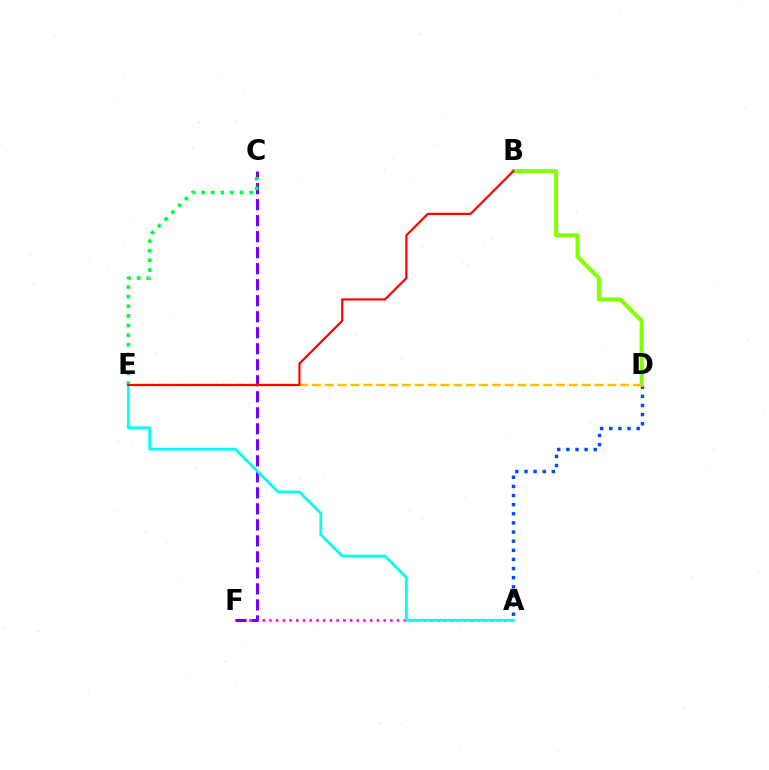{('A', 'F'): [{'color': '#ff00cf', 'line_style': 'dotted', 'thickness': 1.82}], ('A', 'D'): [{'color': '#004bff', 'line_style': 'dotted', 'thickness': 2.48}], ('B', 'D'): [{'color': '#84ff00', 'line_style': 'solid', 'thickness': 2.91}], ('C', 'F'): [{'color': '#7200ff', 'line_style': 'dashed', 'thickness': 2.17}], ('C', 'E'): [{'color': '#00ff39', 'line_style': 'dotted', 'thickness': 2.61}], ('A', 'E'): [{'color': '#00fff6', 'line_style': 'solid', 'thickness': 2.01}], ('D', 'E'): [{'color': '#ffbd00', 'line_style': 'dashed', 'thickness': 1.74}], ('B', 'E'): [{'color': '#ff0000', 'line_style': 'solid', 'thickness': 1.58}]}